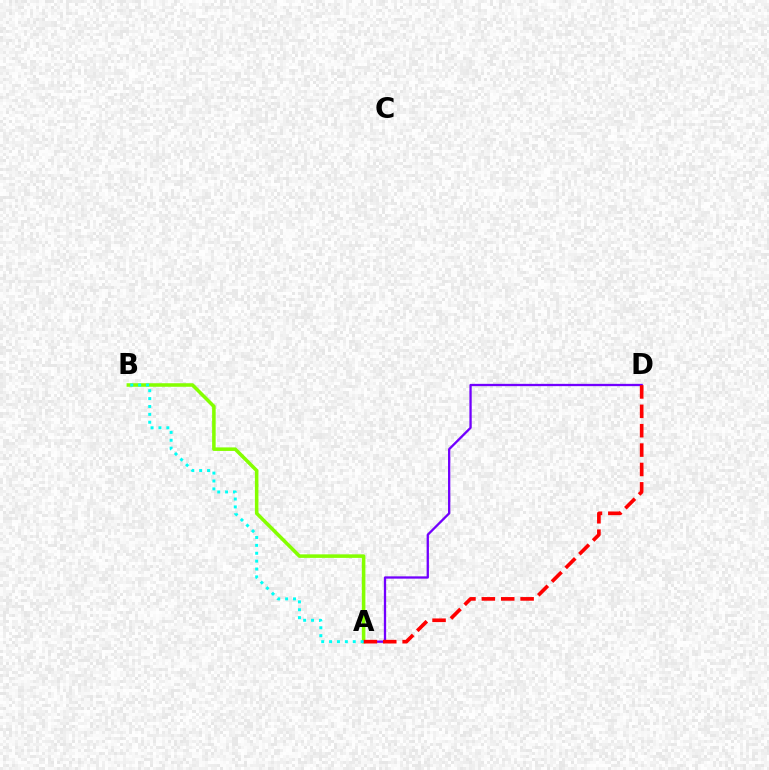{('A', 'B'): [{'color': '#84ff00', 'line_style': 'solid', 'thickness': 2.55}, {'color': '#00fff6', 'line_style': 'dotted', 'thickness': 2.14}], ('A', 'D'): [{'color': '#7200ff', 'line_style': 'solid', 'thickness': 1.65}, {'color': '#ff0000', 'line_style': 'dashed', 'thickness': 2.63}]}